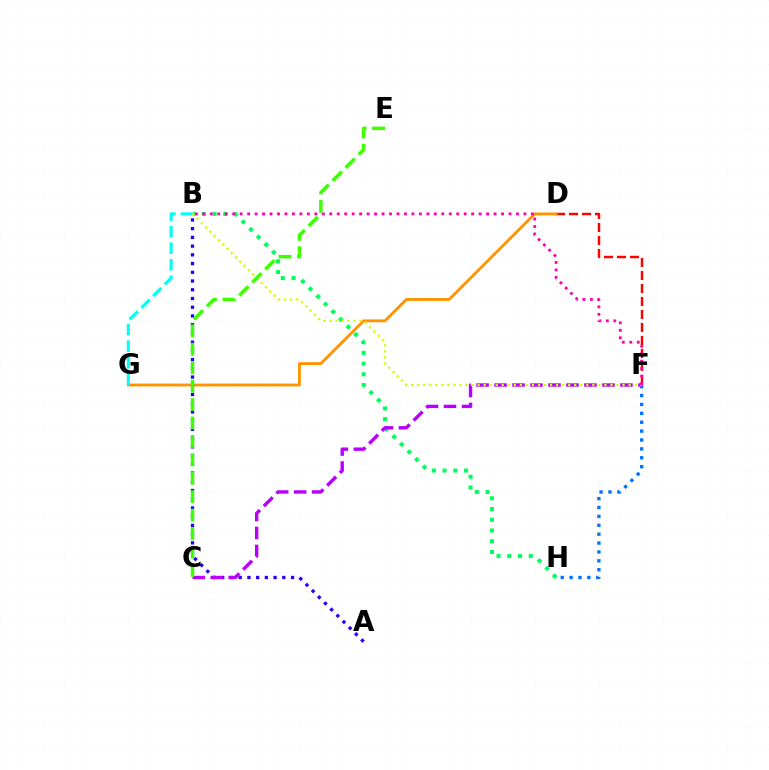{('B', 'H'): [{'color': '#00ff5c', 'line_style': 'dotted', 'thickness': 2.92}], ('F', 'H'): [{'color': '#0074ff', 'line_style': 'dotted', 'thickness': 2.41}], ('D', 'F'): [{'color': '#ff0000', 'line_style': 'dashed', 'thickness': 1.77}], ('D', 'G'): [{'color': '#ff9400', 'line_style': 'solid', 'thickness': 2.04}], ('A', 'B'): [{'color': '#2500ff', 'line_style': 'dotted', 'thickness': 2.37}], ('C', 'F'): [{'color': '#b900ff', 'line_style': 'dashed', 'thickness': 2.44}], ('B', 'F'): [{'color': '#d1ff00', 'line_style': 'dotted', 'thickness': 1.64}, {'color': '#ff00ac', 'line_style': 'dotted', 'thickness': 2.03}], ('B', 'G'): [{'color': '#00fff6', 'line_style': 'dashed', 'thickness': 2.25}], ('C', 'E'): [{'color': '#3dff00', 'line_style': 'dashed', 'thickness': 2.5}]}